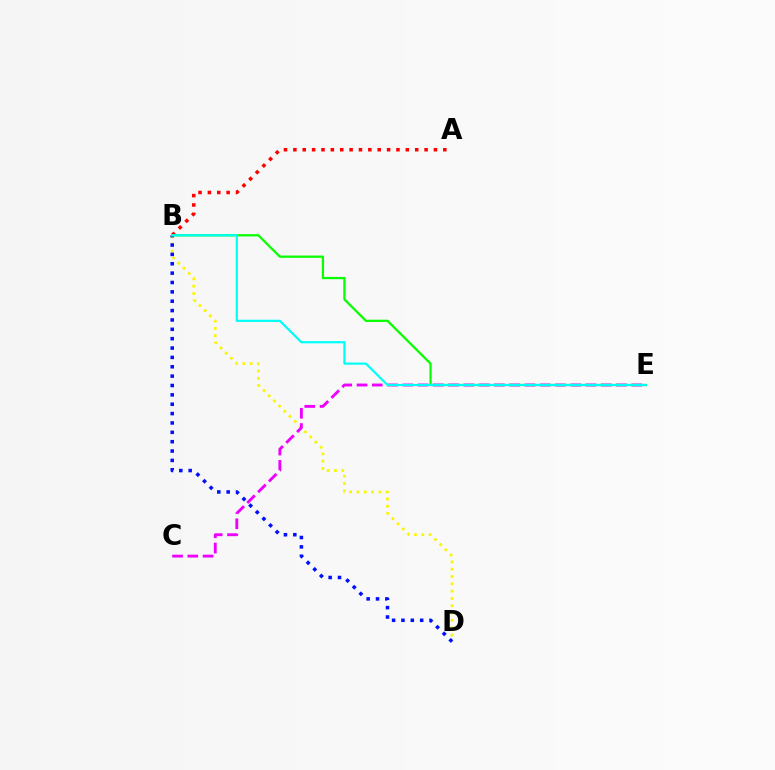{('B', 'D'): [{'color': '#fcf500', 'line_style': 'dotted', 'thickness': 1.99}, {'color': '#0010ff', 'line_style': 'dotted', 'thickness': 2.54}], ('A', 'B'): [{'color': '#ff0000', 'line_style': 'dotted', 'thickness': 2.55}], ('B', 'E'): [{'color': '#08ff00', 'line_style': 'solid', 'thickness': 1.63}, {'color': '#00fff6', 'line_style': 'solid', 'thickness': 1.59}], ('C', 'E'): [{'color': '#ee00ff', 'line_style': 'dashed', 'thickness': 2.07}]}